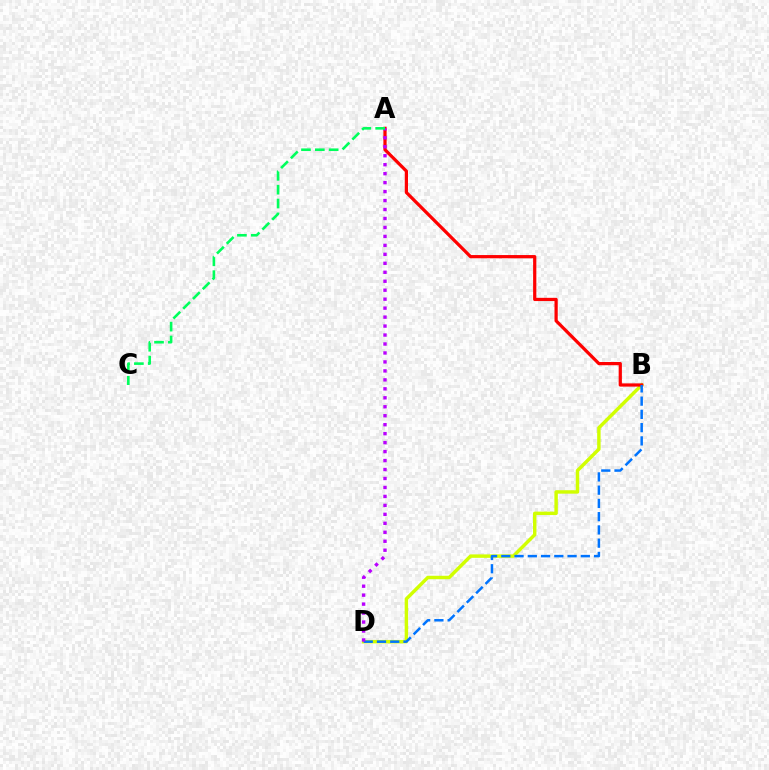{('B', 'D'): [{'color': '#d1ff00', 'line_style': 'solid', 'thickness': 2.48}, {'color': '#0074ff', 'line_style': 'dashed', 'thickness': 1.8}], ('A', 'B'): [{'color': '#ff0000', 'line_style': 'solid', 'thickness': 2.32}], ('A', 'D'): [{'color': '#b900ff', 'line_style': 'dotted', 'thickness': 2.44}], ('A', 'C'): [{'color': '#00ff5c', 'line_style': 'dashed', 'thickness': 1.88}]}